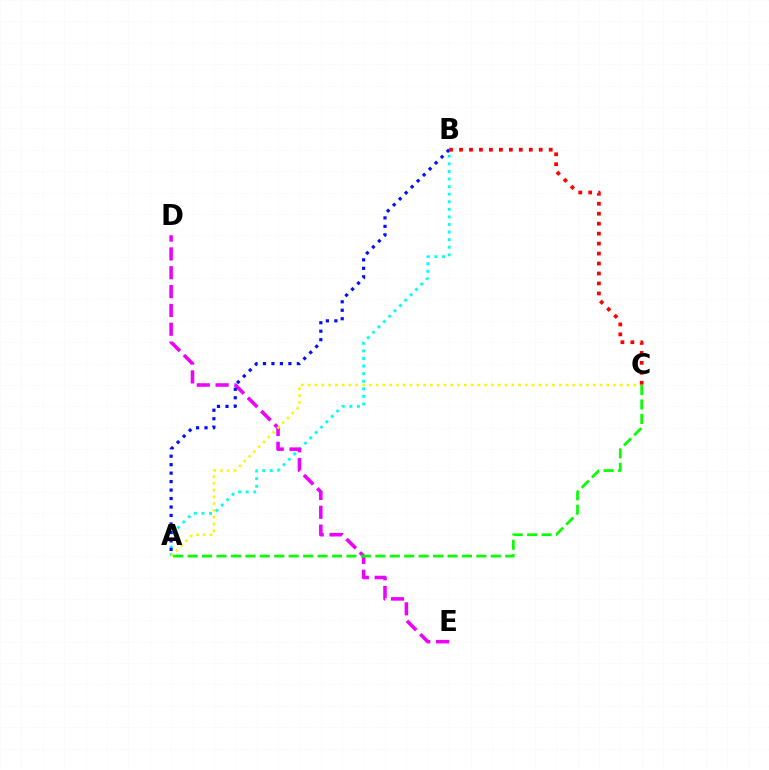{('A', 'B'): [{'color': '#00fff6', 'line_style': 'dotted', 'thickness': 2.06}, {'color': '#0010ff', 'line_style': 'dotted', 'thickness': 2.3}], ('D', 'E'): [{'color': '#ee00ff', 'line_style': 'dashed', 'thickness': 2.56}], ('A', 'C'): [{'color': '#fcf500', 'line_style': 'dotted', 'thickness': 1.84}, {'color': '#08ff00', 'line_style': 'dashed', 'thickness': 1.96}], ('B', 'C'): [{'color': '#ff0000', 'line_style': 'dotted', 'thickness': 2.71}]}